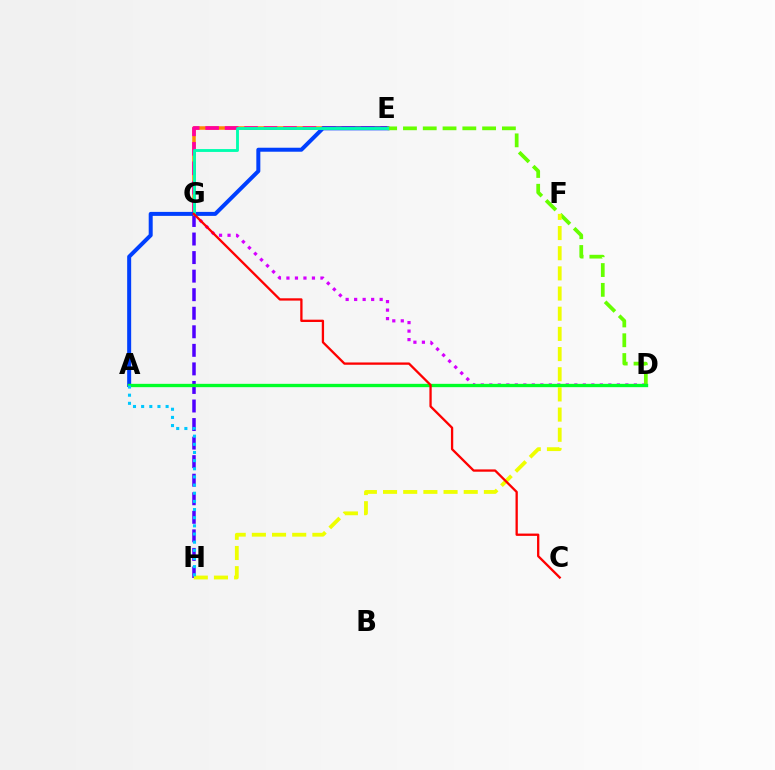{('E', 'G'): [{'color': '#ff8800', 'line_style': 'solid', 'thickness': 2.53}, {'color': '#ff00a0', 'line_style': 'dashed', 'thickness': 2.64}, {'color': '#00ffaf', 'line_style': 'solid', 'thickness': 2.06}], ('D', 'G'): [{'color': '#d600ff', 'line_style': 'dotted', 'thickness': 2.31}], ('A', 'E'): [{'color': '#003fff', 'line_style': 'solid', 'thickness': 2.88}], ('D', 'E'): [{'color': '#66ff00', 'line_style': 'dashed', 'thickness': 2.69}], ('G', 'H'): [{'color': '#4f00ff', 'line_style': 'dashed', 'thickness': 2.52}], ('F', 'H'): [{'color': '#eeff00', 'line_style': 'dashed', 'thickness': 2.74}], ('A', 'D'): [{'color': '#00ff27', 'line_style': 'solid', 'thickness': 2.4}], ('A', 'H'): [{'color': '#00c7ff', 'line_style': 'dotted', 'thickness': 2.22}], ('C', 'G'): [{'color': '#ff0000', 'line_style': 'solid', 'thickness': 1.66}]}